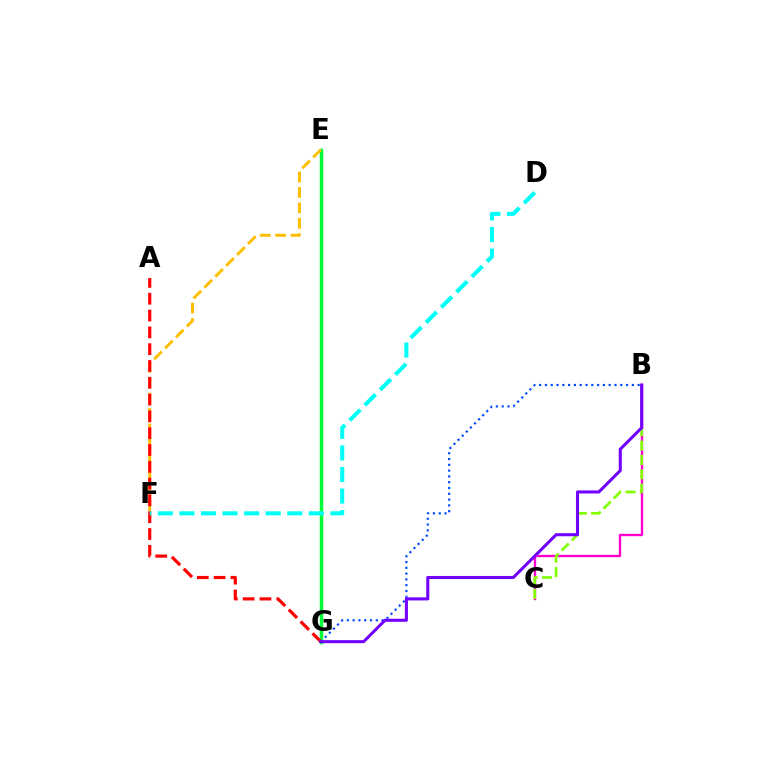{('B', 'C'): [{'color': '#ff00cf', 'line_style': 'solid', 'thickness': 1.71}, {'color': '#84ff00', 'line_style': 'dashed', 'thickness': 1.95}], ('B', 'G'): [{'color': '#004bff', 'line_style': 'dotted', 'thickness': 1.57}, {'color': '#7200ff', 'line_style': 'solid', 'thickness': 2.21}], ('E', 'G'): [{'color': '#00ff39', 'line_style': 'solid', 'thickness': 2.5}], ('E', 'F'): [{'color': '#ffbd00', 'line_style': 'dashed', 'thickness': 2.09}], ('A', 'G'): [{'color': '#ff0000', 'line_style': 'dashed', 'thickness': 2.28}], ('D', 'F'): [{'color': '#00fff6', 'line_style': 'dashed', 'thickness': 2.93}]}